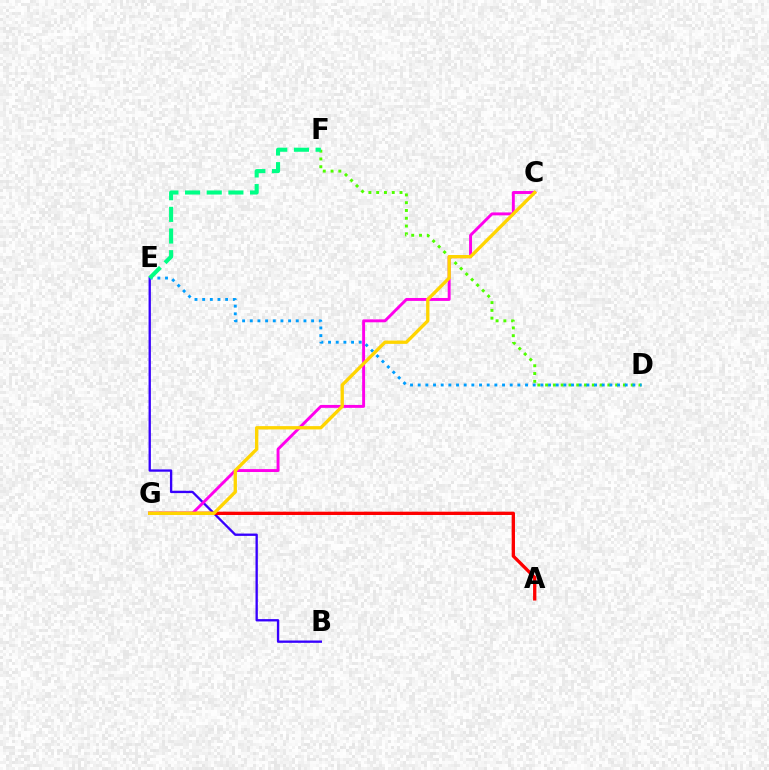{('B', 'E'): [{'color': '#3700ff', 'line_style': 'solid', 'thickness': 1.68}], ('D', 'F'): [{'color': '#4fff00', 'line_style': 'dotted', 'thickness': 2.11}], ('A', 'G'): [{'color': '#ff0000', 'line_style': 'solid', 'thickness': 2.38}], ('C', 'G'): [{'color': '#ff00ed', 'line_style': 'solid', 'thickness': 2.1}, {'color': '#ffd500', 'line_style': 'solid', 'thickness': 2.39}], ('D', 'E'): [{'color': '#009eff', 'line_style': 'dotted', 'thickness': 2.08}], ('E', 'F'): [{'color': '#00ff86', 'line_style': 'dashed', 'thickness': 2.94}]}